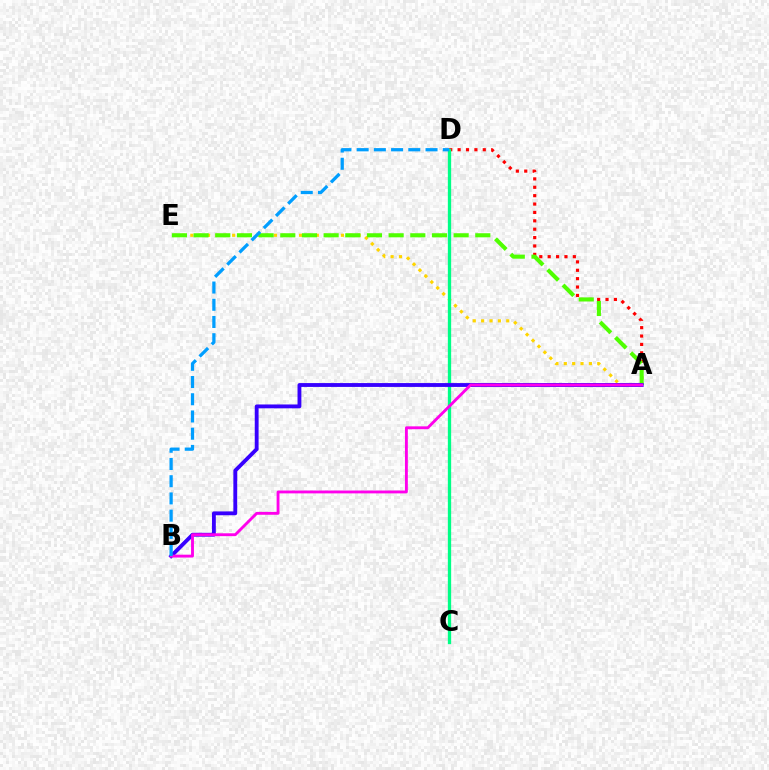{('A', 'E'): [{'color': '#ffd500', 'line_style': 'dotted', 'thickness': 2.27}, {'color': '#4fff00', 'line_style': 'dashed', 'thickness': 2.94}], ('A', 'D'): [{'color': '#ff0000', 'line_style': 'dotted', 'thickness': 2.28}], ('C', 'D'): [{'color': '#00ff86', 'line_style': 'solid', 'thickness': 2.38}], ('A', 'B'): [{'color': '#3700ff', 'line_style': 'solid', 'thickness': 2.77}, {'color': '#ff00ed', 'line_style': 'solid', 'thickness': 2.06}], ('B', 'D'): [{'color': '#009eff', 'line_style': 'dashed', 'thickness': 2.34}]}